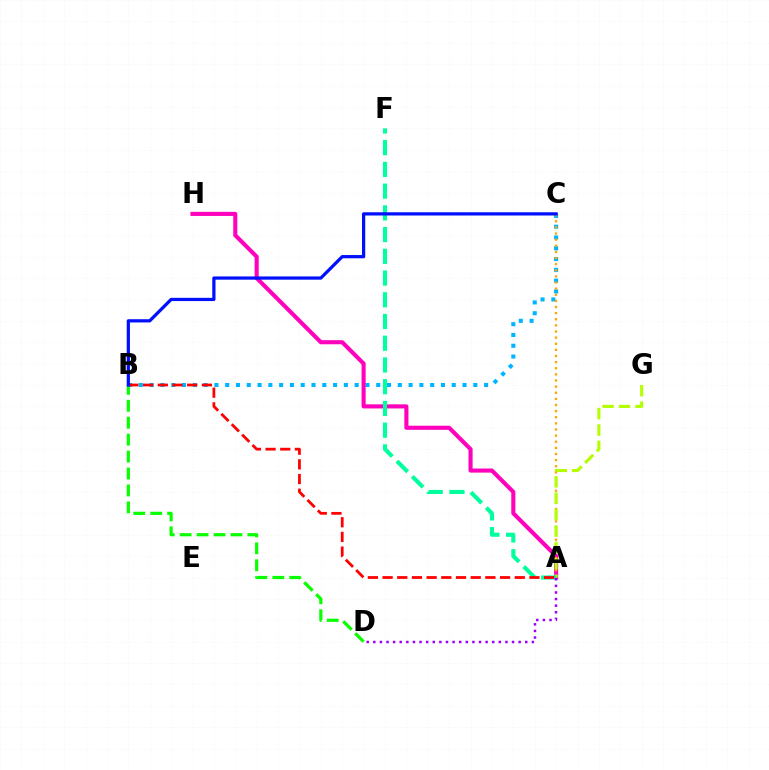{('B', 'C'): [{'color': '#00b5ff', 'line_style': 'dotted', 'thickness': 2.93}, {'color': '#0010ff', 'line_style': 'solid', 'thickness': 2.33}], ('A', 'H'): [{'color': '#ff00bd', 'line_style': 'solid', 'thickness': 2.95}], ('A', 'C'): [{'color': '#ffa500', 'line_style': 'dotted', 'thickness': 1.66}], ('A', 'G'): [{'color': '#b3ff00', 'line_style': 'dashed', 'thickness': 2.23}], ('A', 'F'): [{'color': '#00ff9d', 'line_style': 'dashed', 'thickness': 2.95}], ('A', 'B'): [{'color': '#ff0000', 'line_style': 'dashed', 'thickness': 2.0}], ('A', 'D'): [{'color': '#9b00ff', 'line_style': 'dotted', 'thickness': 1.79}], ('B', 'D'): [{'color': '#08ff00', 'line_style': 'dashed', 'thickness': 2.3}]}